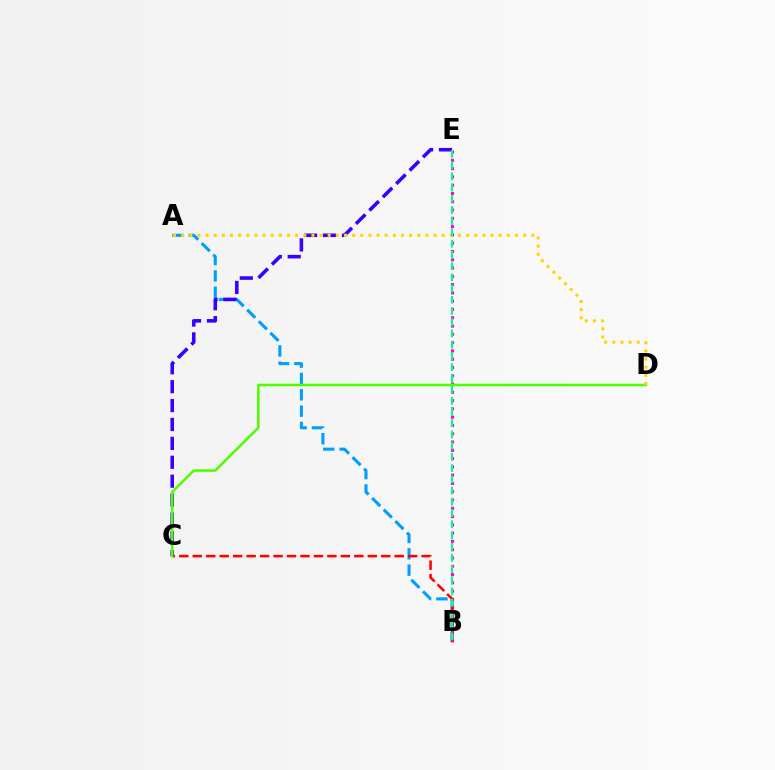{('A', 'B'): [{'color': '#009eff', 'line_style': 'dashed', 'thickness': 2.22}], ('C', 'E'): [{'color': '#3700ff', 'line_style': 'dashed', 'thickness': 2.57}], ('B', 'E'): [{'color': '#ff00ed', 'line_style': 'dotted', 'thickness': 2.25}, {'color': '#00ff86', 'line_style': 'dashed', 'thickness': 1.52}], ('B', 'C'): [{'color': '#ff0000', 'line_style': 'dashed', 'thickness': 1.83}], ('C', 'D'): [{'color': '#4fff00', 'line_style': 'solid', 'thickness': 1.85}], ('A', 'D'): [{'color': '#ffd500', 'line_style': 'dotted', 'thickness': 2.21}]}